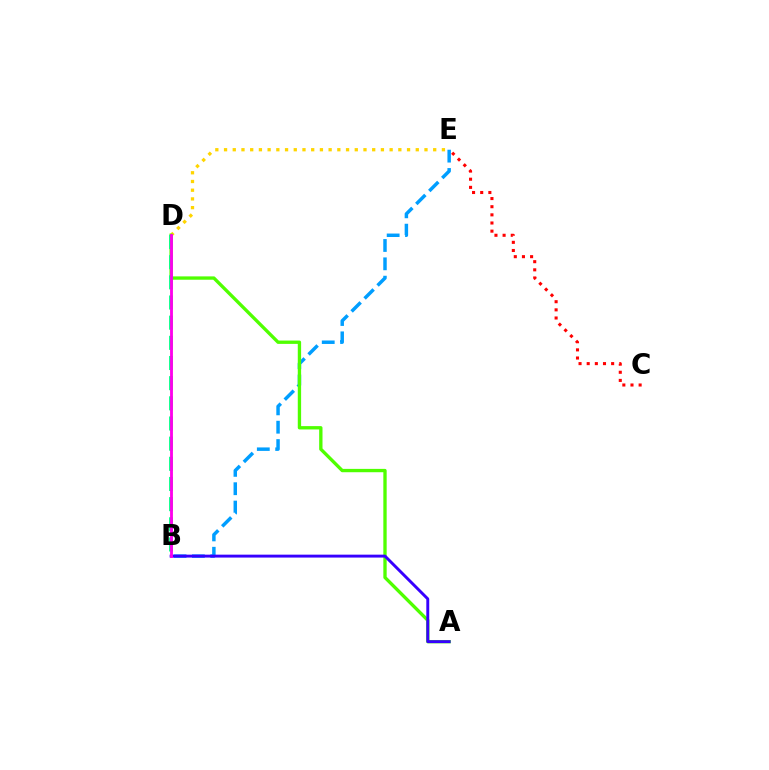{('D', 'E'): [{'color': '#ffd500', 'line_style': 'dotted', 'thickness': 2.37}], ('B', 'E'): [{'color': '#009eff', 'line_style': 'dashed', 'thickness': 2.49}], ('A', 'D'): [{'color': '#4fff00', 'line_style': 'solid', 'thickness': 2.4}], ('A', 'B'): [{'color': '#3700ff', 'line_style': 'solid', 'thickness': 2.1}], ('C', 'E'): [{'color': '#ff0000', 'line_style': 'dotted', 'thickness': 2.21}], ('B', 'D'): [{'color': '#00ff86', 'line_style': 'dashed', 'thickness': 2.74}, {'color': '#ff00ed', 'line_style': 'solid', 'thickness': 2.05}]}